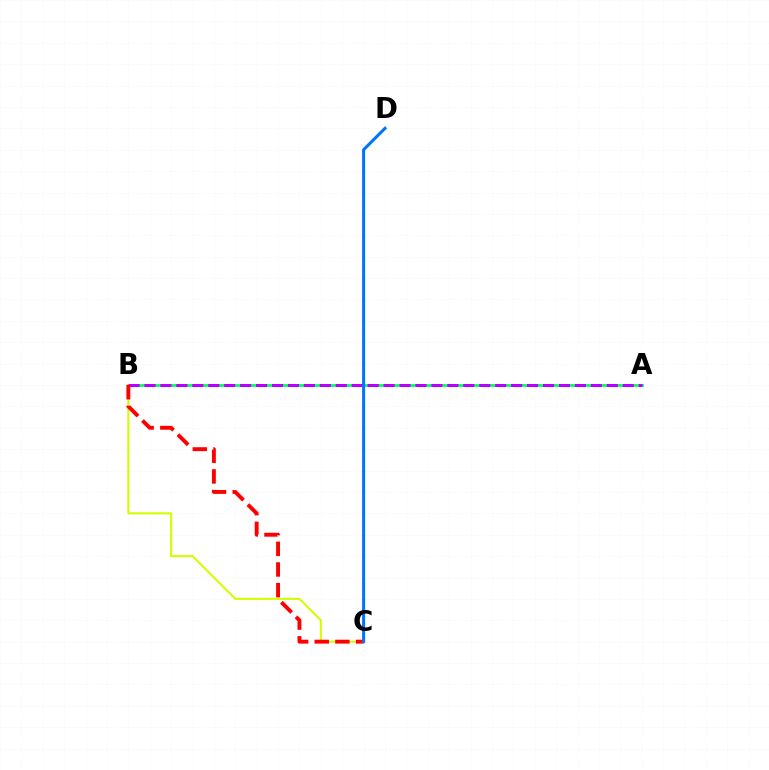{('A', 'B'): [{'color': '#00ff5c', 'line_style': 'solid', 'thickness': 1.97}, {'color': '#b900ff', 'line_style': 'dashed', 'thickness': 2.17}], ('B', 'C'): [{'color': '#d1ff00', 'line_style': 'solid', 'thickness': 1.5}, {'color': '#ff0000', 'line_style': 'dashed', 'thickness': 2.81}], ('C', 'D'): [{'color': '#0074ff', 'line_style': 'solid', 'thickness': 2.18}]}